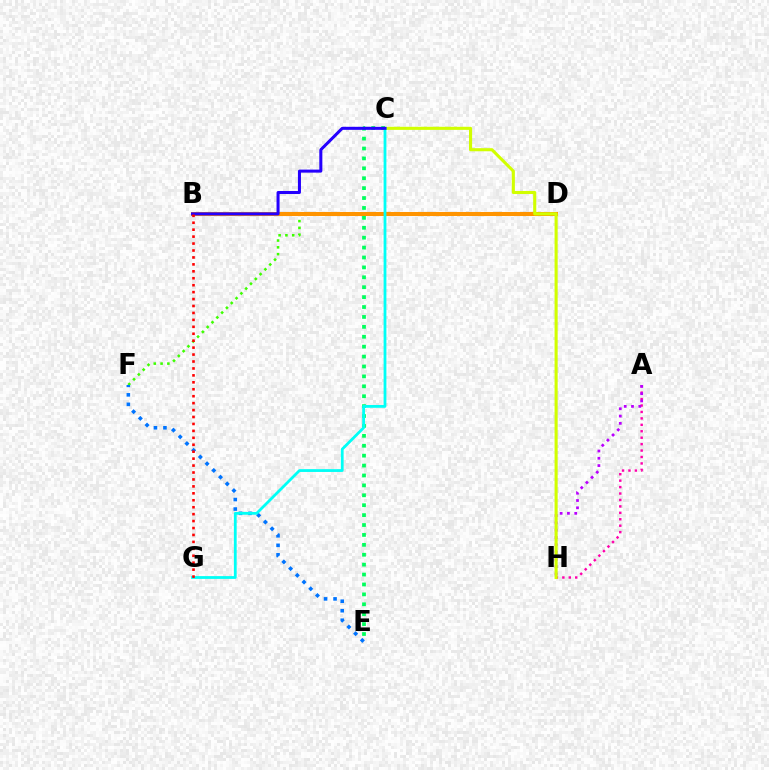{('D', 'F'): [{'color': '#3dff00', 'line_style': 'dotted', 'thickness': 1.85}], ('E', 'F'): [{'color': '#0074ff', 'line_style': 'dotted', 'thickness': 2.58}], ('A', 'H'): [{'color': '#ff00ac', 'line_style': 'dotted', 'thickness': 1.75}, {'color': '#b900ff', 'line_style': 'dotted', 'thickness': 1.98}], ('B', 'D'): [{'color': '#ff9400', 'line_style': 'solid', 'thickness': 2.91}], ('C', 'H'): [{'color': '#d1ff00', 'line_style': 'solid', 'thickness': 2.22}], ('C', 'E'): [{'color': '#00ff5c', 'line_style': 'dotted', 'thickness': 2.69}], ('C', 'G'): [{'color': '#00fff6', 'line_style': 'solid', 'thickness': 2.01}], ('B', 'C'): [{'color': '#2500ff', 'line_style': 'solid', 'thickness': 2.18}], ('B', 'G'): [{'color': '#ff0000', 'line_style': 'dotted', 'thickness': 1.89}]}